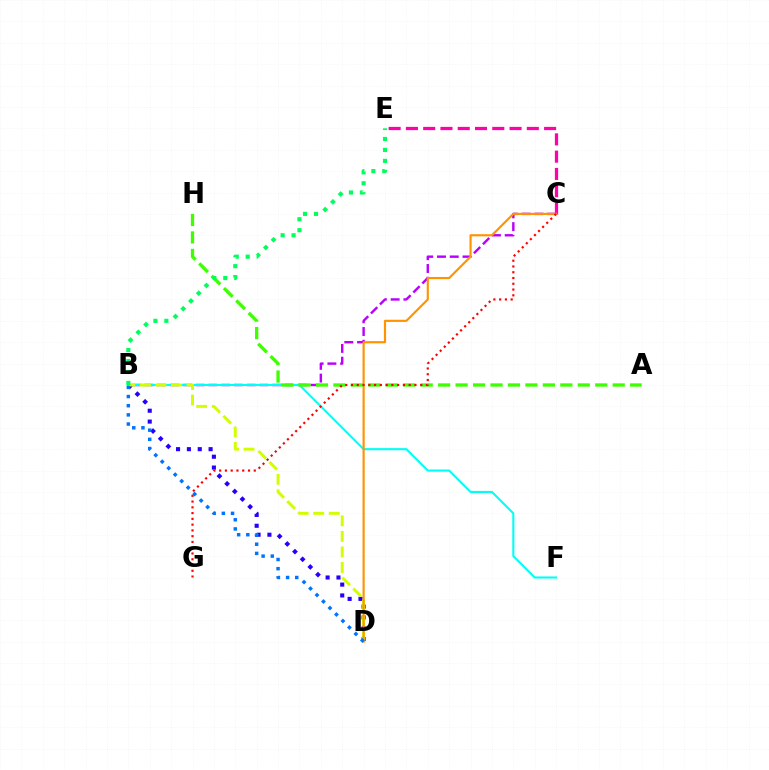{('B', 'D'): [{'color': '#2500ff', 'line_style': 'dotted', 'thickness': 2.95}, {'color': '#d1ff00', 'line_style': 'dashed', 'thickness': 2.11}, {'color': '#0074ff', 'line_style': 'dotted', 'thickness': 2.49}], ('B', 'C'): [{'color': '#b900ff', 'line_style': 'dashed', 'thickness': 1.73}], ('B', 'F'): [{'color': '#00fff6', 'line_style': 'solid', 'thickness': 1.51}], ('C', 'E'): [{'color': '#ff00ac', 'line_style': 'dashed', 'thickness': 2.35}], ('C', 'D'): [{'color': '#ff9400', 'line_style': 'solid', 'thickness': 1.56}], ('A', 'H'): [{'color': '#3dff00', 'line_style': 'dashed', 'thickness': 2.37}], ('C', 'G'): [{'color': '#ff0000', 'line_style': 'dotted', 'thickness': 1.57}], ('B', 'E'): [{'color': '#00ff5c', 'line_style': 'dotted', 'thickness': 2.98}]}